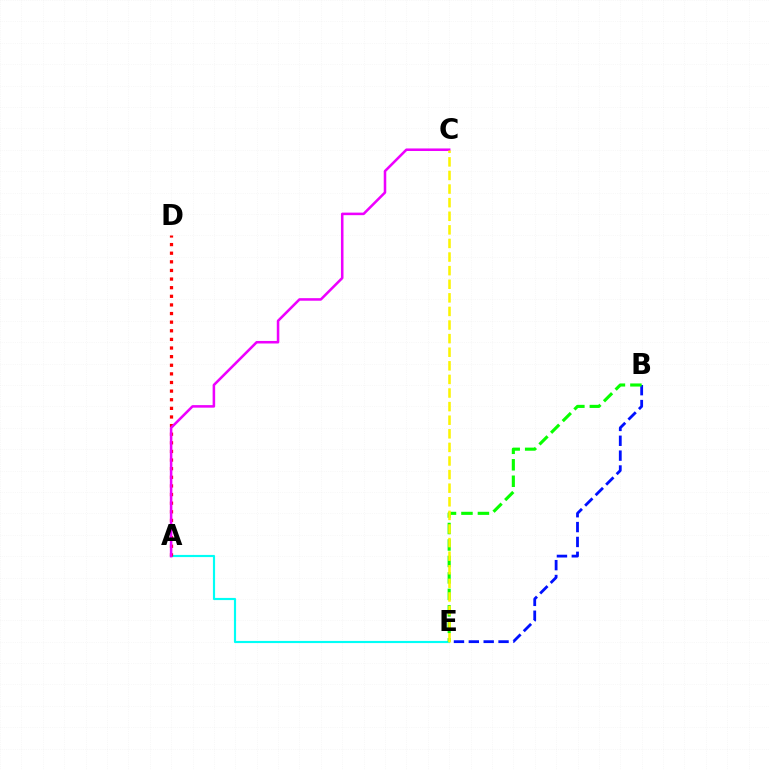{('B', 'E'): [{'color': '#0010ff', 'line_style': 'dashed', 'thickness': 2.02}, {'color': '#08ff00', 'line_style': 'dashed', 'thickness': 2.24}], ('A', 'E'): [{'color': '#00fff6', 'line_style': 'solid', 'thickness': 1.56}], ('A', 'D'): [{'color': '#ff0000', 'line_style': 'dotted', 'thickness': 2.34}], ('A', 'C'): [{'color': '#ee00ff', 'line_style': 'solid', 'thickness': 1.83}], ('C', 'E'): [{'color': '#fcf500', 'line_style': 'dashed', 'thickness': 1.85}]}